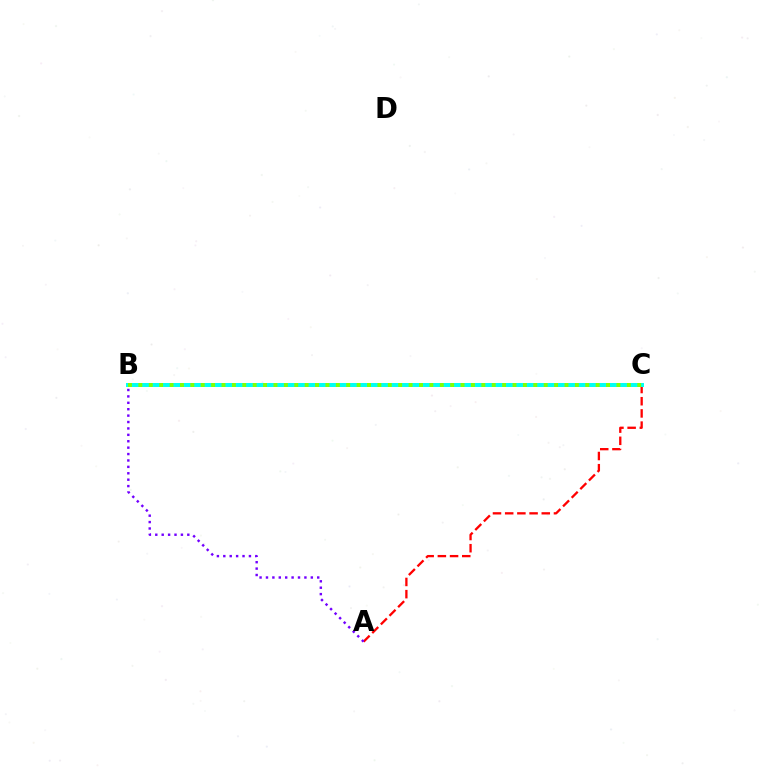{('A', 'C'): [{'color': '#ff0000', 'line_style': 'dashed', 'thickness': 1.66}], ('B', 'C'): [{'color': '#00fff6', 'line_style': 'solid', 'thickness': 2.87}, {'color': '#84ff00', 'line_style': 'dotted', 'thickness': 2.82}], ('A', 'B'): [{'color': '#7200ff', 'line_style': 'dotted', 'thickness': 1.74}]}